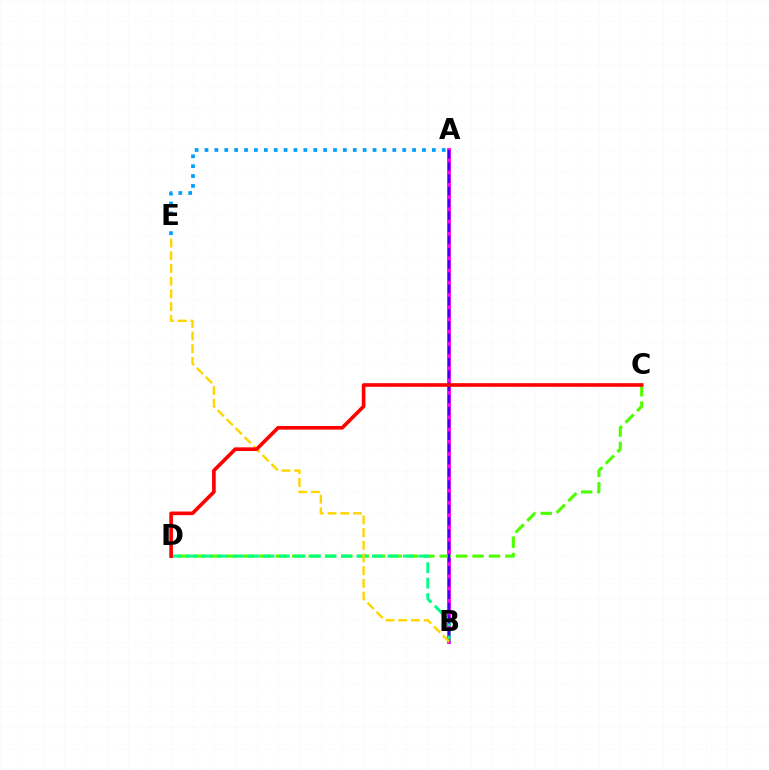{('A', 'B'): [{'color': '#ff00ed', 'line_style': 'solid', 'thickness': 2.76}, {'color': '#3700ff', 'line_style': 'dashed', 'thickness': 1.66}], ('C', 'D'): [{'color': '#4fff00', 'line_style': 'dashed', 'thickness': 2.23}, {'color': '#ff0000', 'line_style': 'solid', 'thickness': 2.61}], ('B', 'D'): [{'color': '#00ff86', 'line_style': 'dashed', 'thickness': 2.1}], ('A', 'E'): [{'color': '#009eff', 'line_style': 'dotted', 'thickness': 2.69}], ('B', 'E'): [{'color': '#ffd500', 'line_style': 'dashed', 'thickness': 1.73}]}